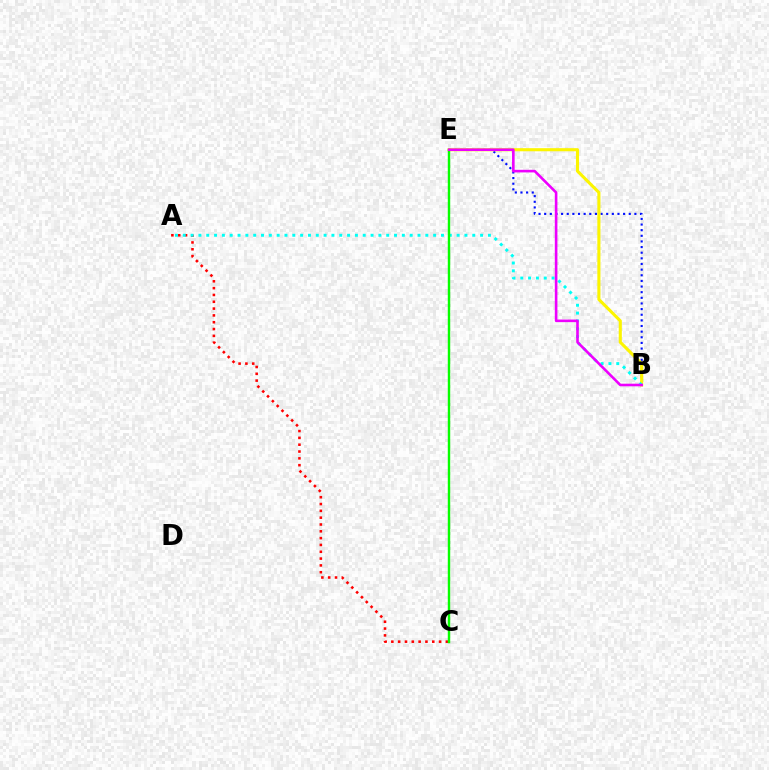{('B', 'E'): [{'color': '#0010ff', 'line_style': 'dotted', 'thickness': 1.53}, {'color': '#fcf500', 'line_style': 'solid', 'thickness': 2.23}, {'color': '#ee00ff', 'line_style': 'solid', 'thickness': 1.88}], ('A', 'C'): [{'color': '#ff0000', 'line_style': 'dotted', 'thickness': 1.85}], ('A', 'B'): [{'color': '#00fff6', 'line_style': 'dotted', 'thickness': 2.13}], ('C', 'E'): [{'color': '#08ff00', 'line_style': 'solid', 'thickness': 1.75}]}